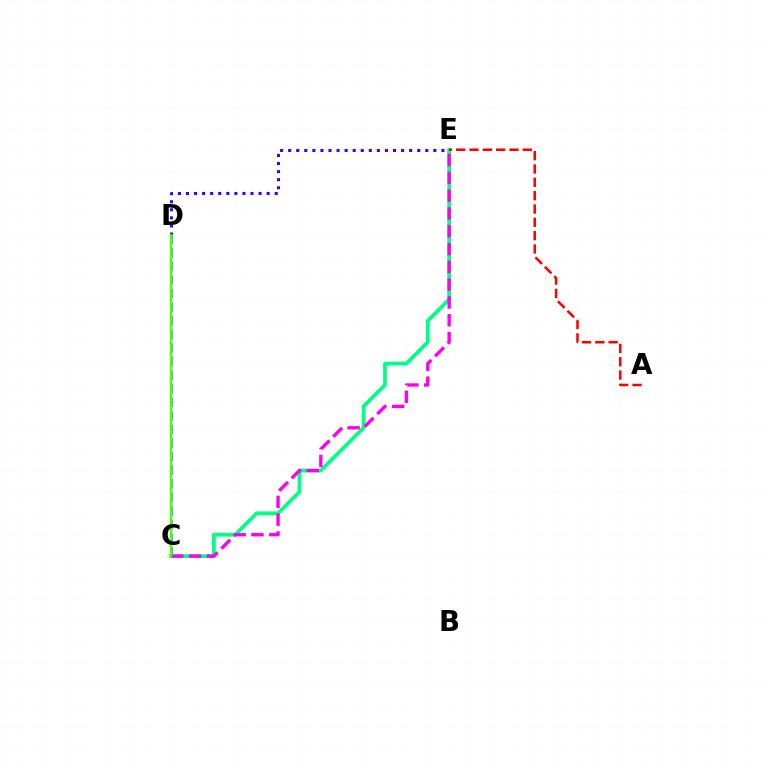{('C', 'E'): [{'color': '#00ff86', 'line_style': 'solid', 'thickness': 2.72}, {'color': '#ff00ed', 'line_style': 'dashed', 'thickness': 2.42}], ('D', 'E'): [{'color': '#3700ff', 'line_style': 'dotted', 'thickness': 2.19}], ('A', 'E'): [{'color': '#ff0000', 'line_style': 'dashed', 'thickness': 1.81}], ('C', 'D'): [{'color': '#ffd500', 'line_style': 'dotted', 'thickness': 1.59}, {'color': '#009eff', 'line_style': 'dashed', 'thickness': 1.85}, {'color': '#4fff00', 'line_style': 'solid', 'thickness': 1.66}]}